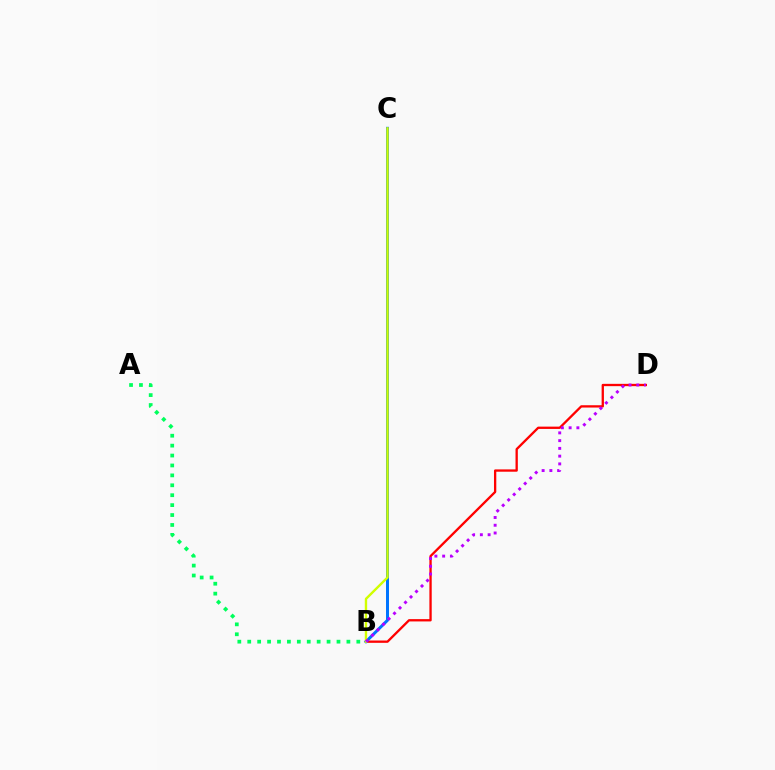{('B', 'D'): [{'color': '#ff0000', 'line_style': 'solid', 'thickness': 1.66}, {'color': '#b900ff', 'line_style': 'dotted', 'thickness': 2.11}], ('A', 'B'): [{'color': '#00ff5c', 'line_style': 'dotted', 'thickness': 2.69}], ('B', 'C'): [{'color': '#0074ff', 'line_style': 'solid', 'thickness': 2.16}, {'color': '#d1ff00', 'line_style': 'solid', 'thickness': 1.72}]}